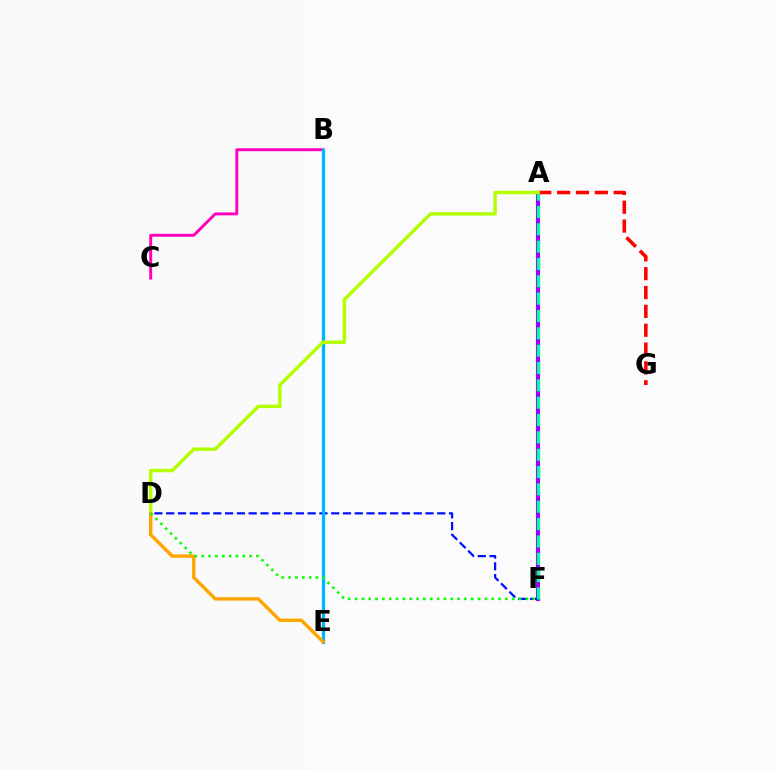{('A', 'F'): [{'color': '#9b00ff', 'line_style': 'solid', 'thickness': 2.96}, {'color': '#00ff9d', 'line_style': 'dashed', 'thickness': 2.36}], ('B', 'C'): [{'color': '#ff00bd', 'line_style': 'solid', 'thickness': 2.11}], ('D', 'F'): [{'color': '#0010ff', 'line_style': 'dashed', 'thickness': 1.6}, {'color': '#08ff00', 'line_style': 'dotted', 'thickness': 1.86}], ('A', 'G'): [{'color': '#ff0000', 'line_style': 'dashed', 'thickness': 2.56}], ('B', 'E'): [{'color': '#00b5ff', 'line_style': 'solid', 'thickness': 2.33}], ('A', 'D'): [{'color': '#b3ff00', 'line_style': 'solid', 'thickness': 2.46}], ('D', 'E'): [{'color': '#ffa500', 'line_style': 'solid', 'thickness': 2.46}]}